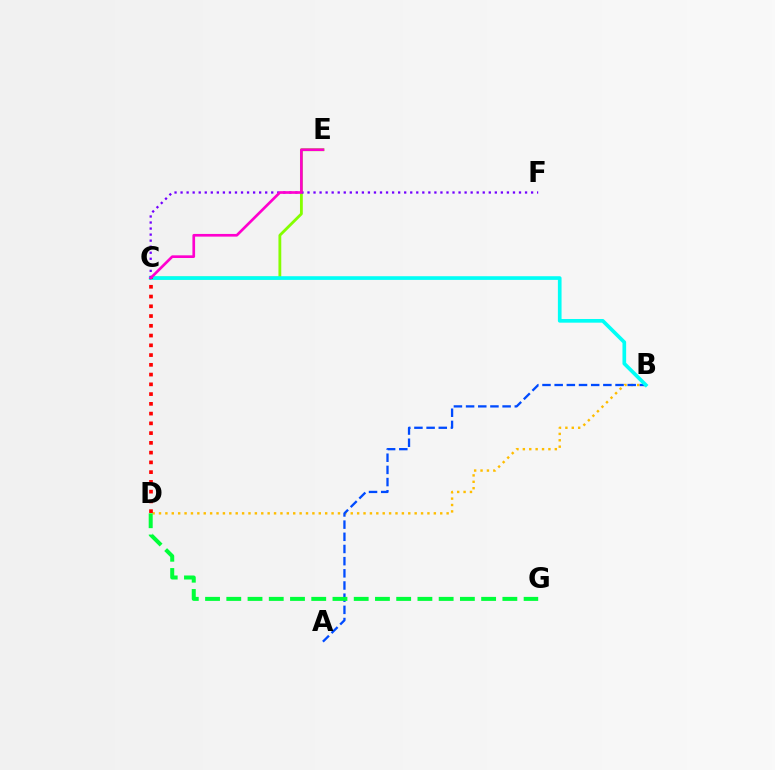{('C', 'E'): [{'color': '#84ff00', 'line_style': 'solid', 'thickness': 2.03}, {'color': '#ff00cf', 'line_style': 'solid', 'thickness': 1.92}], ('B', 'D'): [{'color': '#ffbd00', 'line_style': 'dotted', 'thickness': 1.74}], ('A', 'B'): [{'color': '#004bff', 'line_style': 'dashed', 'thickness': 1.65}], ('B', 'C'): [{'color': '#00fff6', 'line_style': 'solid', 'thickness': 2.65}], ('D', 'G'): [{'color': '#00ff39', 'line_style': 'dashed', 'thickness': 2.89}], ('C', 'D'): [{'color': '#ff0000', 'line_style': 'dotted', 'thickness': 2.65}], ('C', 'F'): [{'color': '#7200ff', 'line_style': 'dotted', 'thickness': 1.64}]}